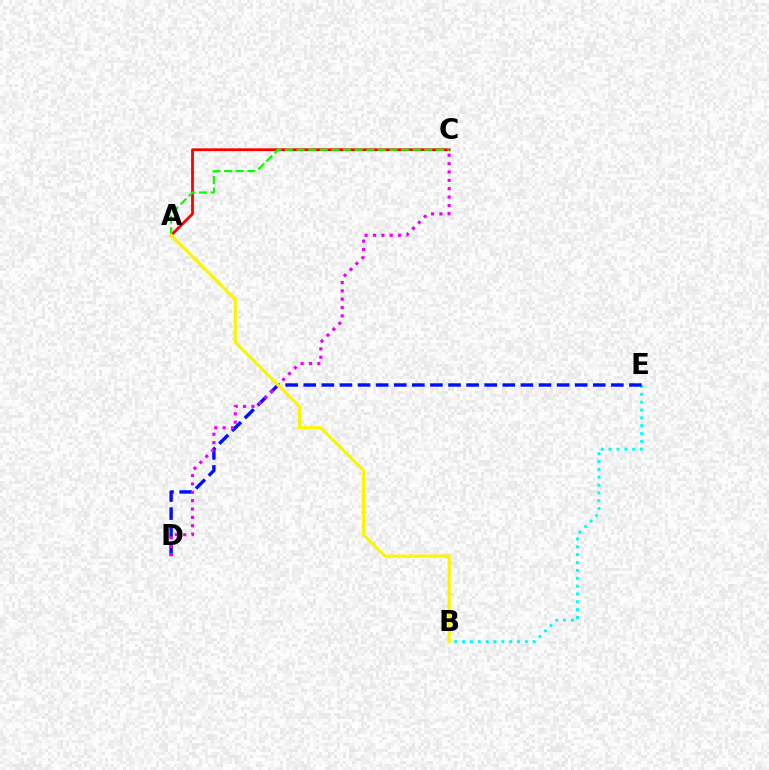{('B', 'E'): [{'color': '#00fff6', 'line_style': 'dotted', 'thickness': 2.13}], ('A', 'C'): [{'color': '#ff0000', 'line_style': 'solid', 'thickness': 2.01}, {'color': '#08ff00', 'line_style': 'dashed', 'thickness': 1.58}], ('D', 'E'): [{'color': '#0010ff', 'line_style': 'dashed', 'thickness': 2.46}], ('C', 'D'): [{'color': '#ee00ff', 'line_style': 'dotted', 'thickness': 2.27}], ('A', 'B'): [{'color': '#fcf500', 'line_style': 'solid', 'thickness': 2.27}]}